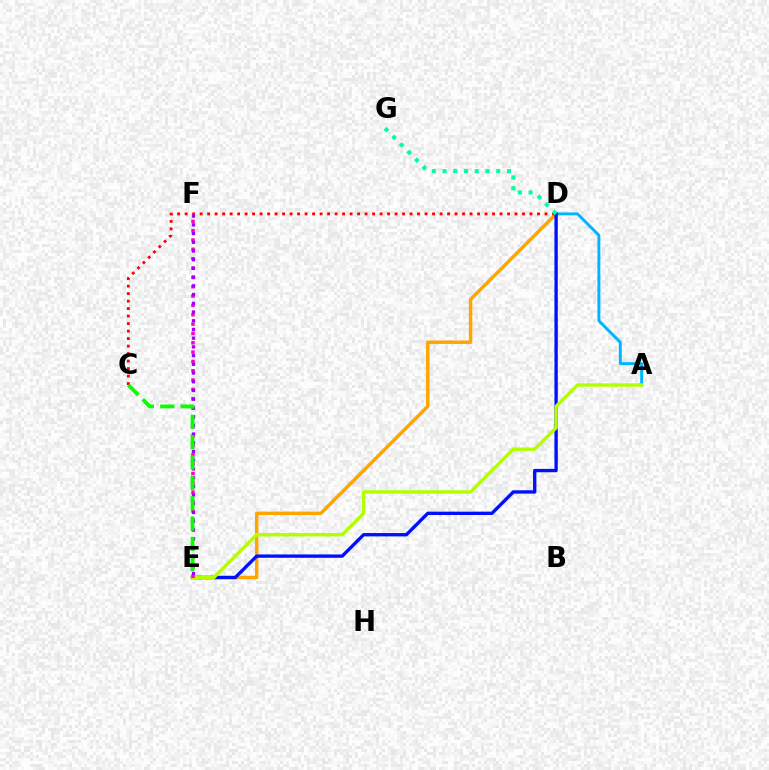{('A', 'D'): [{'color': '#00b5ff', 'line_style': 'solid', 'thickness': 2.11}], ('D', 'E'): [{'color': '#ffa500', 'line_style': 'solid', 'thickness': 2.48}, {'color': '#0010ff', 'line_style': 'solid', 'thickness': 2.41}], ('C', 'D'): [{'color': '#ff0000', 'line_style': 'dotted', 'thickness': 2.04}], ('A', 'E'): [{'color': '#b3ff00', 'line_style': 'solid', 'thickness': 2.45}], ('D', 'G'): [{'color': '#00ff9d', 'line_style': 'dotted', 'thickness': 2.92}], ('E', 'F'): [{'color': '#ff00bd', 'line_style': 'dotted', 'thickness': 2.54}, {'color': '#9b00ff', 'line_style': 'dotted', 'thickness': 2.37}], ('C', 'E'): [{'color': '#08ff00', 'line_style': 'dashed', 'thickness': 2.76}]}